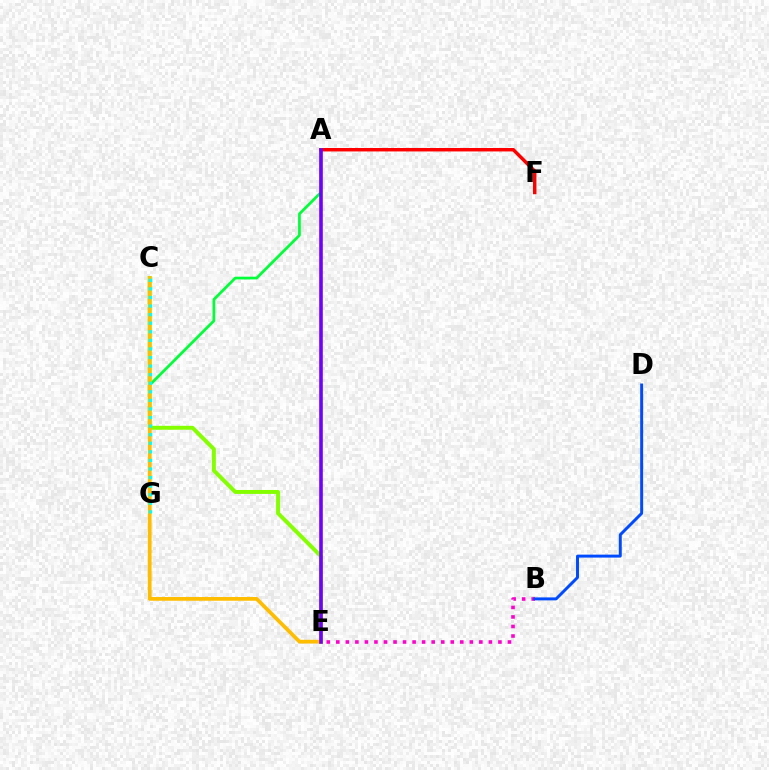{('A', 'F'): [{'color': '#ff0000', 'line_style': 'solid', 'thickness': 2.48}], ('A', 'G'): [{'color': '#00ff39', 'line_style': 'solid', 'thickness': 1.97}], ('C', 'E'): [{'color': '#84ff00', 'line_style': 'solid', 'thickness': 2.84}, {'color': '#ffbd00', 'line_style': 'solid', 'thickness': 2.68}], ('B', 'E'): [{'color': '#ff00cf', 'line_style': 'dotted', 'thickness': 2.59}], ('A', 'E'): [{'color': '#7200ff', 'line_style': 'solid', 'thickness': 2.6}], ('C', 'G'): [{'color': '#00fff6', 'line_style': 'dotted', 'thickness': 2.33}], ('B', 'D'): [{'color': '#004bff', 'line_style': 'solid', 'thickness': 2.13}]}